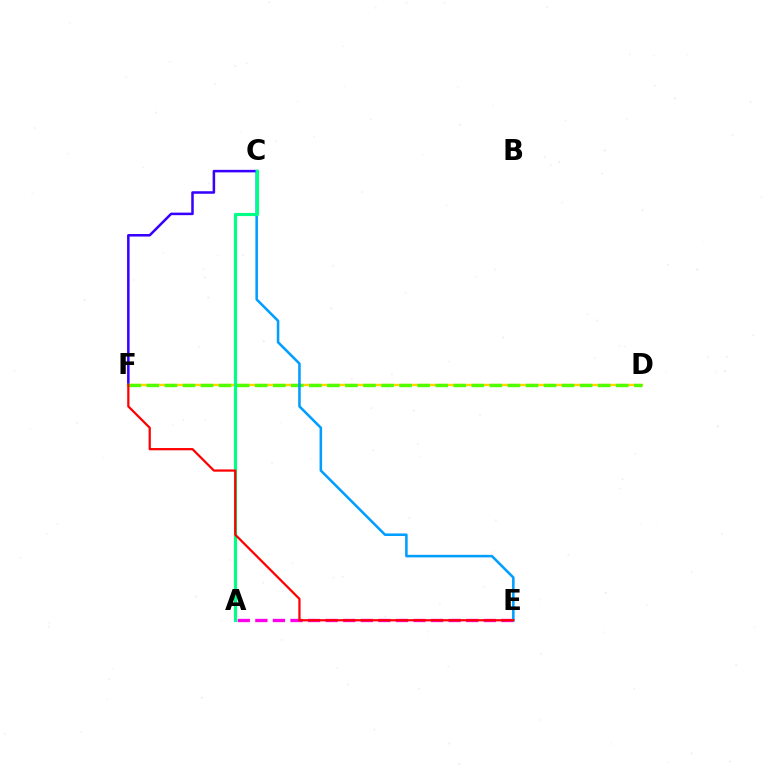{('C', 'F'): [{'color': '#3700ff', 'line_style': 'solid', 'thickness': 1.82}], ('A', 'E'): [{'color': '#ff00ed', 'line_style': 'dashed', 'thickness': 2.39}], ('D', 'F'): [{'color': '#ffd500', 'line_style': 'solid', 'thickness': 1.7}, {'color': '#4fff00', 'line_style': 'dashed', 'thickness': 2.45}], ('C', 'E'): [{'color': '#009eff', 'line_style': 'solid', 'thickness': 1.84}], ('A', 'C'): [{'color': '#00ff86', 'line_style': 'solid', 'thickness': 2.27}], ('E', 'F'): [{'color': '#ff0000', 'line_style': 'solid', 'thickness': 1.61}]}